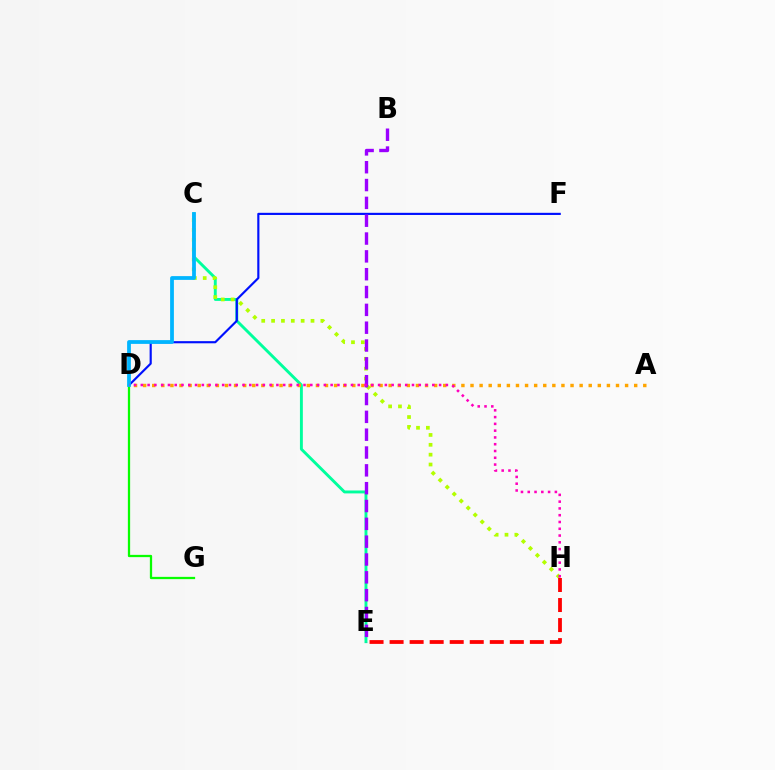{('C', 'E'): [{'color': '#00ff9d', 'line_style': 'solid', 'thickness': 2.09}], ('A', 'D'): [{'color': '#ffa500', 'line_style': 'dotted', 'thickness': 2.47}], ('C', 'H'): [{'color': '#b3ff00', 'line_style': 'dotted', 'thickness': 2.68}], ('D', 'F'): [{'color': '#0010ff', 'line_style': 'solid', 'thickness': 1.55}], ('D', 'G'): [{'color': '#08ff00', 'line_style': 'solid', 'thickness': 1.64}], ('C', 'D'): [{'color': '#00b5ff', 'line_style': 'solid', 'thickness': 2.71}], ('E', 'H'): [{'color': '#ff0000', 'line_style': 'dashed', 'thickness': 2.72}], ('B', 'E'): [{'color': '#9b00ff', 'line_style': 'dashed', 'thickness': 2.42}], ('D', 'H'): [{'color': '#ff00bd', 'line_style': 'dotted', 'thickness': 1.84}]}